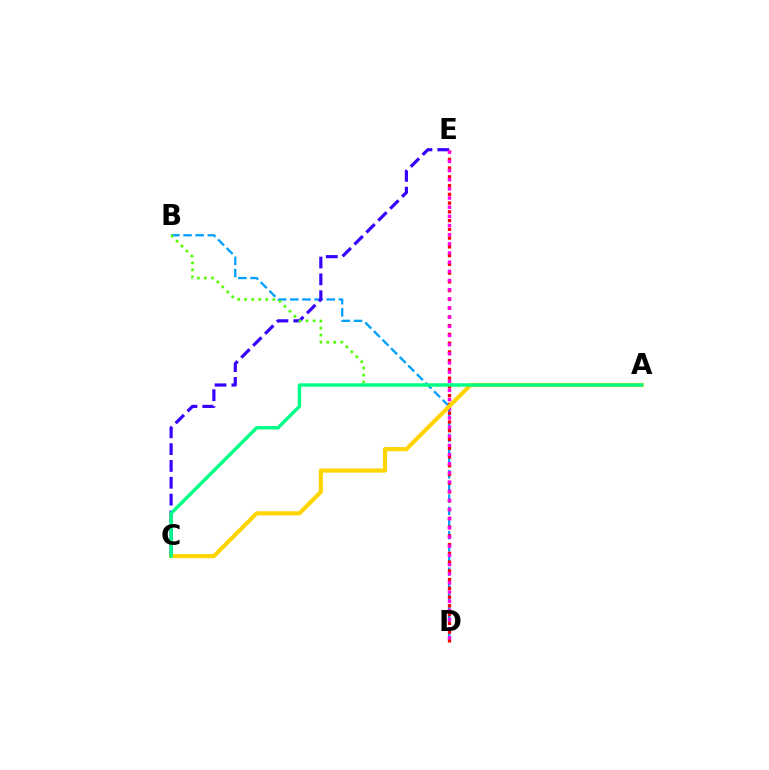{('B', 'D'): [{'color': '#009eff', 'line_style': 'dashed', 'thickness': 1.65}], ('C', 'E'): [{'color': '#3700ff', 'line_style': 'dashed', 'thickness': 2.29}], ('A', 'B'): [{'color': '#4fff00', 'line_style': 'dotted', 'thickness': 1.91}], ('D', 'E'): [{'color': '#ff0000', 'line_style': 'dotted', 'thickness': 2.38}, {'color': '#ff00ed', 'line_style': 'dotted', 'thickness': 2.49}], ('A', 'C'): [{'color': '#ffd500', 'line_style': 'solid', 'thickness': 2.97}, {'color': '#00ff86', 'line_style': 'solid', 'thickness': 2.46}]}